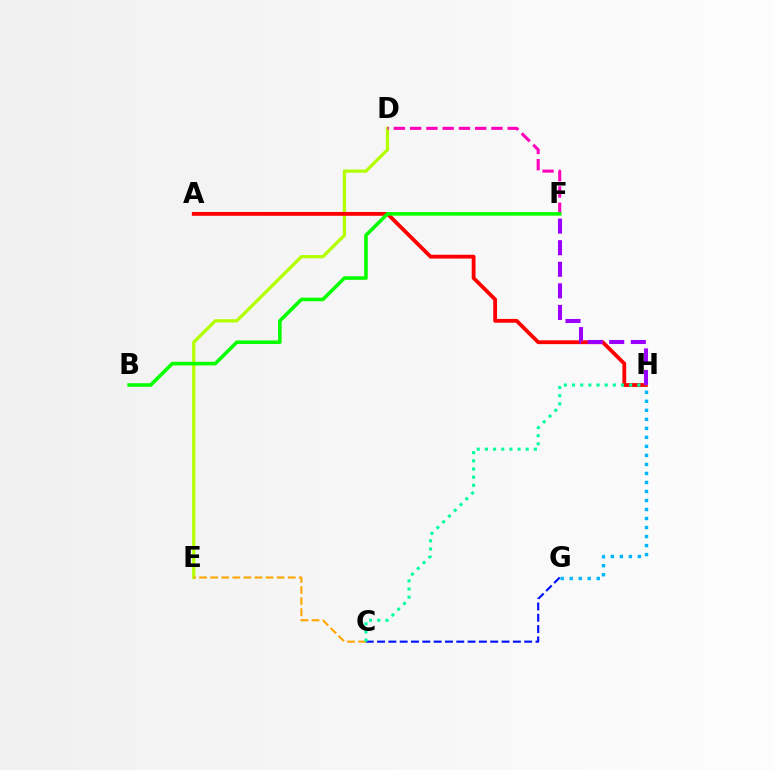{('D', 'E'): [{'color': '#b3ff00', 'line_style': 'solid', 'thickness': 2.34}], ('A', 'H'): [{'color': '#ff0000', 'line_style': 'solid', 'thickness': 2.74}], ('C', 'G'): [{'color': '#0010ff', 'line_style': 'dashed', 'thickness': 1.54}], ('C', 'E'): [{'color': '#ffa500', 'line_style': 'dashed', 'thickness': 1.51}], ('G', 'H'): [{'color': '#00b5ff', 'line_style': 'dotted', 'thickness': 2.45}], ('D', 'F'): [{'color': '#ff00bd', 'line_style': 'dashed', 'thickness': 2.21}], ('C', 'H'): [{'color': '#00ff9d', 'line_style': 'dotted', 'thickness': 2.22}], ('F', 'H'): [{'color': '#9b00ff', 'line_style': 'dashed', 'thickness': 2.93}], ('B', 'F'): [{'color': '#08ff00', 'line_style': 'solid', 'thickness': 2.58}]}